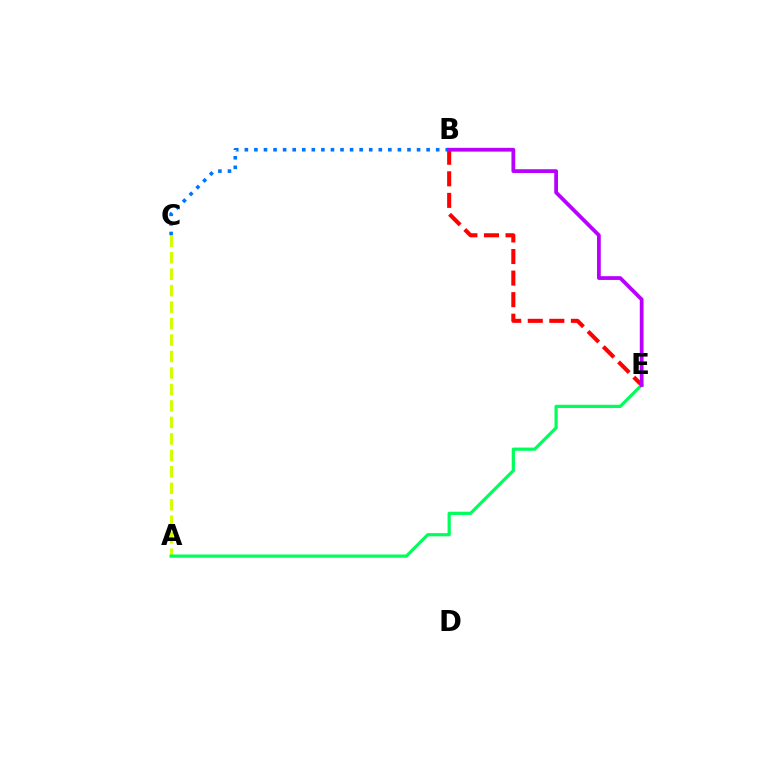{('A', 'C'): [{'color': '#d1ff00', 'line_style': 'dashed', 'thickness': 2.24}], ('B', 'E'): [{'color': '#ff0000', 'line_style': 'dashed', 'thickness': 2.93}, {'color': '#b900ff', 'line_style': 'solid', 'thickness': 2.71}], ('B', 'C'): [{'color': '#0074ff', 'line_style': 'dotted', 'thickness': 2.6}], ('A', 'E'): [{'color': '#00ff5c', 'line_style': 'solid', 'thickness': 2.32}]}